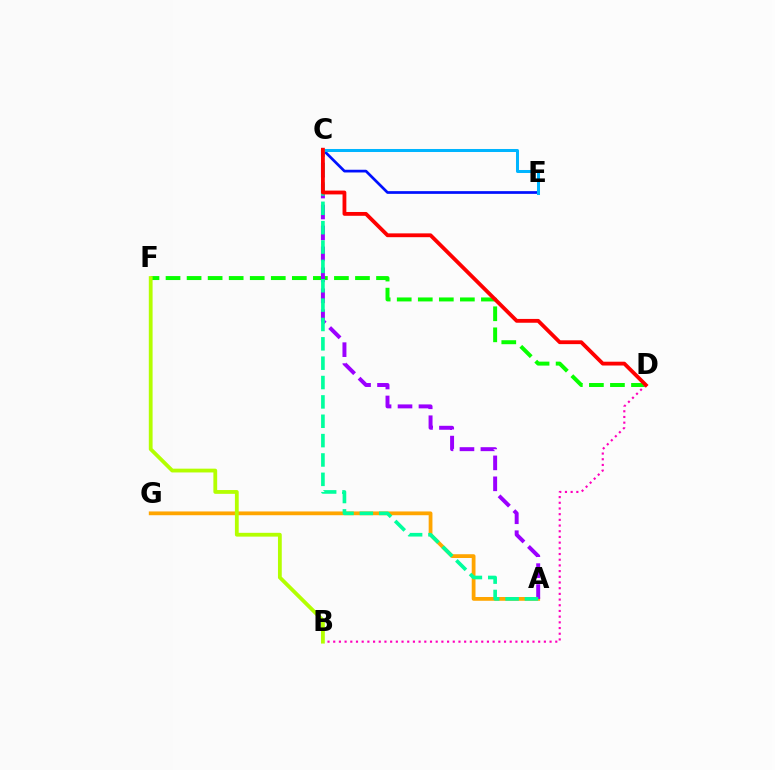{('D', 'F'): [{'color': '#08ff00', 'line_style': 'dashed', 'thickness': 2.86}], ('C', 'E'): [{'color': '#0010ff', 'line_style': 'solid', 'thickness': 1.95}, {'color': '#00b5ff', 'line_style': 'solid', 'thickness': 2.17}], ('B', 'D'): [{'color': '#ff00bd', 'line_style': 'dotted', 'thickness': 1.55}], ('A', 'G'): [{'color': '#ffa500', 'line_style': 'solid', 'thickness': 2.72}], ('A', 'C'): [{'color': '#9b00ff', 'line_style': 'dashed', 'thickness': 2.85}, {'color': '#00ff9d', 'line_style': 'dashed', 'thickness': 2.63}], ('C', 'D'): [{'color': '#ff0000', 'line_style': 'solid', 'thickness': 2.75}], ('B', 'F'): [{'color': '#b3ff00', 'line_style': 'solid', 'thickness': 2.73}]}